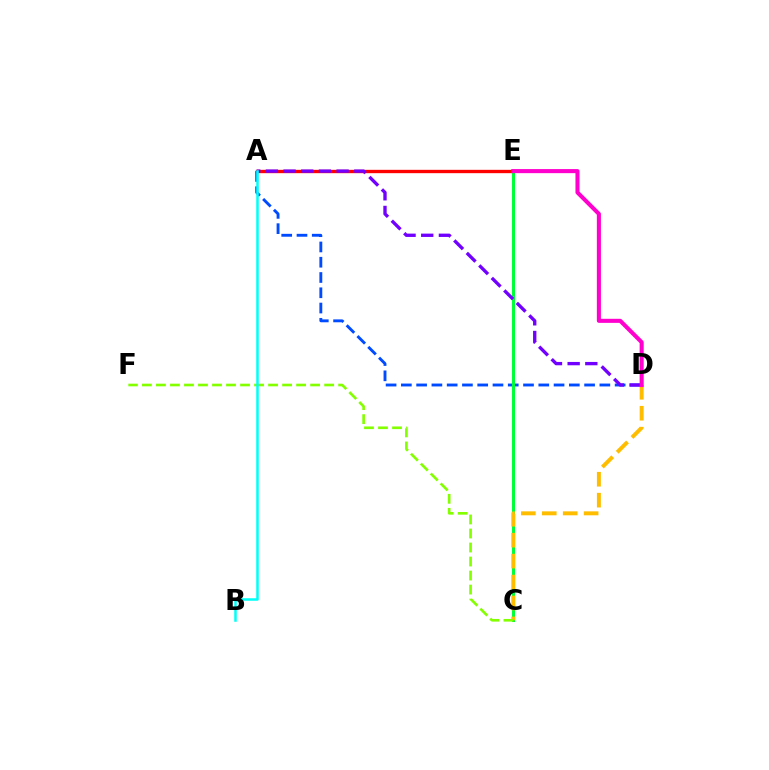{('A', 'E'): [{'color': '#ff0000', 'line_style': 'solid', 'thickness': 2.41}], ('A', 'D'): [{'color': '#004bff', 'line_style': 'dashed', 'thickness': 2.07}, {'color': '#7200ff', 'line_style': 'dashed', 'thickness': 2.4}], ('C', 'E'): [{'color': '#00ff39', 'line_style': 'solid', 'thickness': 2.18}], ('C', 'D'): [{'color': '#ffbd00', 'line_style': 'dashed', 'thickness': 2.84}], ('C', 'F'): [{'color': '#84ff00', 'line_style': 'dashed', 'thickness': 1.9}], ('A', 'B'): [{'color': '#00fff6', 'line_style': 'solid', 'thickness': 1.82}], ('D', 'E'): [{'color': '#ff00cf', 'line_style': 'solid', 'thickness': 2.93}]}